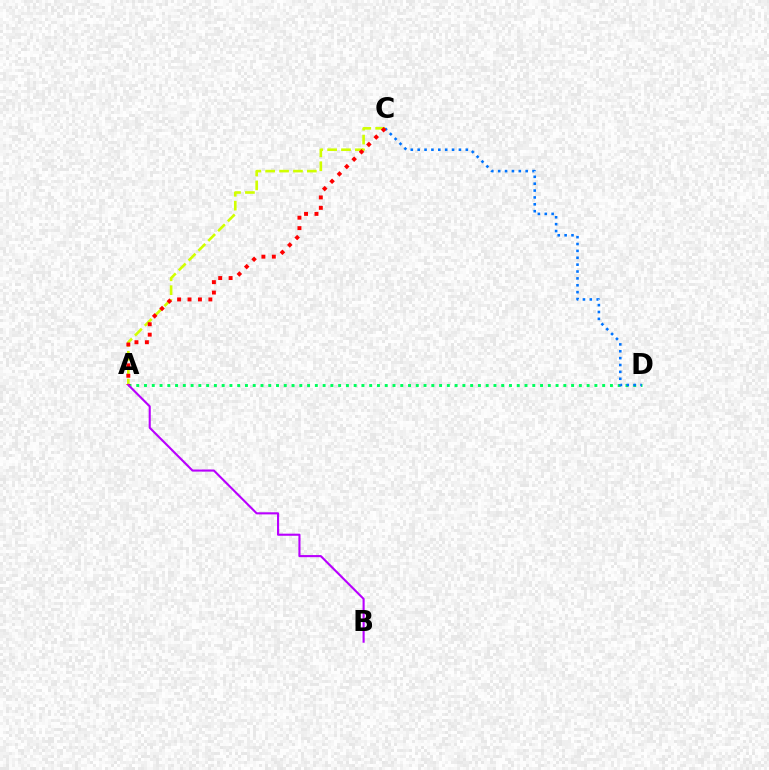{('A', 'C'): [{'color': '#d1ff00', 'line_style': 'dashed', 'thickness': 1.89}, {'color': '#ff0000', 'line_style': 'dotted', 'thickness': 2.83}], ('A', 'D'): [{'color': '#00ff5c', 'line_style': 'dotted', 'thickness': 2.11}], ('C', 'D'): [{'color': '#0074ff', 'line_style': 'dotted', 'thickness': 1.87}], ('A', 'B'): [{'color': '#b900ff', 'line_style': 'solid', 'thickness': 1.52}]}